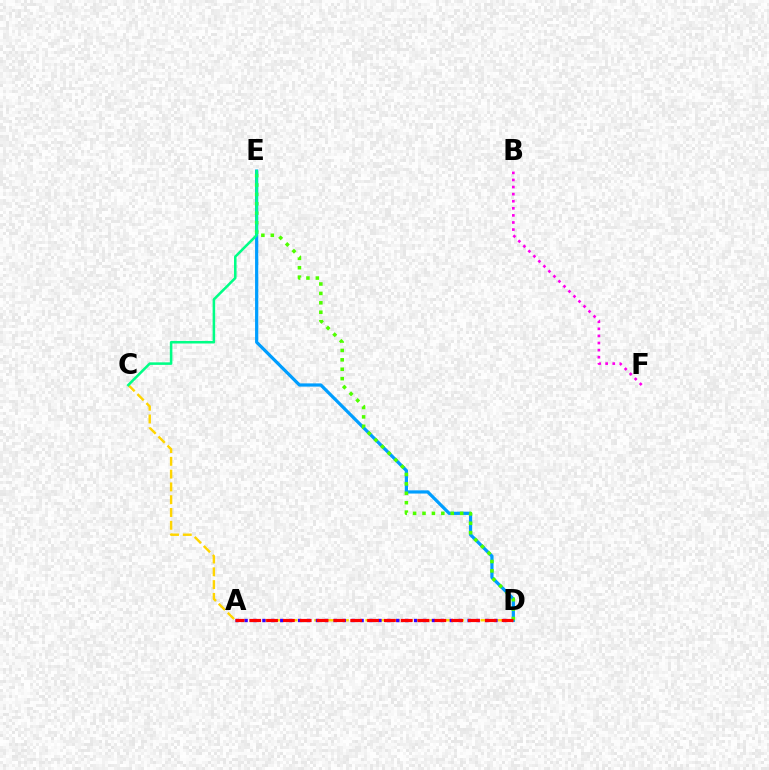{('C', 'D'): [{'color': '#ffd500', 'line_style': 'dashed', 'thickness': 1.74}], ('A', 'D'): [{'color': '#3700ff', 'line_style': 'dotted', 'thickness': 2.42}, {'color': '#ff0000', 'line_style': 'dashed', 'thickness': 2.29}], ('D', 'E'): [{'color': '#009eff', 'line_style': 'solid', 'thickness': 2.31}, {'color': '#4fff00', 'line_style': 'dotted', 'thickness': 2.56}], ('B', 'F'): [{'color': '#ff00ed', 'line_style': 'dotted', 'thickness': 1.93}], ('C', 'E'): [{'color': '#00ff86', 'line_style': 'solid', 'thickness': 1.83}]}